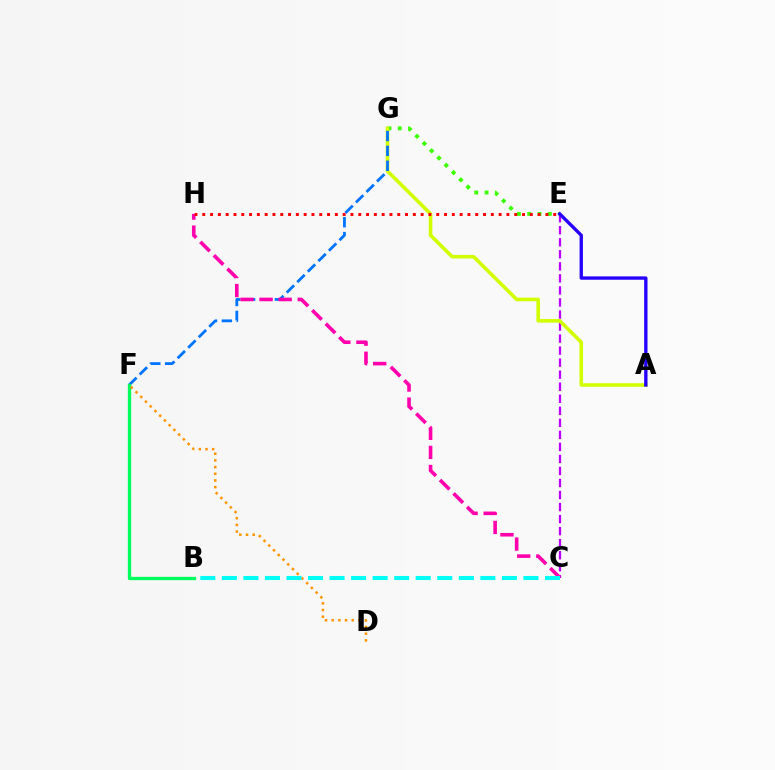{('E', 'G'): [{'color': '#3dff00', 'line_style': 'dotted', 'thickness': 2.8}], ('C', 'E'): [{'color': '#b900ff', 'line_style': 'dashed', 'thickness': 1.64}], ('A', 'G'): [{'color': '#d1ff00', 'line_style': 'solid', 'thickness': 2.58}], ('F', 'G'): [{'color': '#0074ff', 'line_style': 'dashed', 'thickness': 2.02}], ('C', 'H'): [{'color': '#ff00ac', 'line_style': 'dashed', 'thickness': 2.59}], ('B', 'F'): [{'color': '#00ff5c', 'line_style': 'solid', 'thickness': 2.39}], ('D', 'F'): [{'color': '#ff9400', 'line_style': 'dotted', 'thickness': 1.81}], ('A', 'E'): [{'color': '#2500ff', 'line_style': 'solid', 'thickness': 2.41}], ('E', 'H'): [{'color': '#ff0000', 'line_style': 'dotted', 'thickness': 2.12}], ('B', 'C'): [{'color': '#00fff6', 'line_style': 'dashed', 'thickness': 2.93}]}